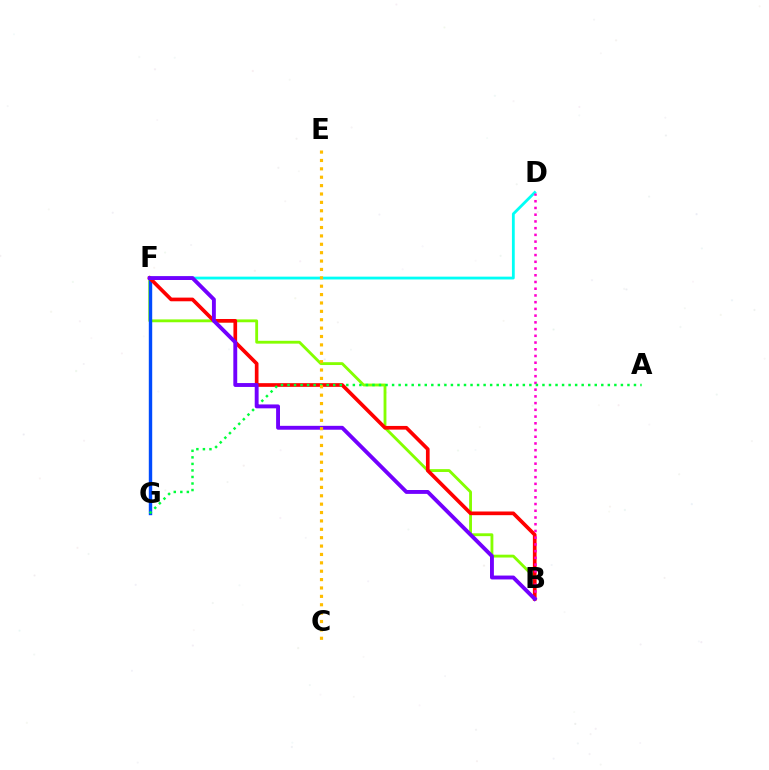{('D', 'F'): [{'color': '#00fff6', 'line_style': 'solid', 'thickness': 2.02}], ('B', 'F'): [{'color': '#84ff00', 'line_style': 'solid', 'thickness': 2.05}, {'color': '#ff0000', 'line_style': 'solid', 'thickness': 2.65}, {'color': '#7200ff', 'line_style': 'solid', 'thickness': 2.8}], ('F', 'G'): [{'color': '#004bff', 'line_style': 'solid', 'thickness': 2.45}], ('B', 'D'): [{'color': '#ff00cf', 'line_style': 'dotted', 'thickness': 1.83}], ('A', 'G'): [{'color': '#00ff39', 'line_style': 'dotted', 'thickness': 1.78}], ('C', 'E'): [{'color': '#ffbd00', 'line_style': 'dotted', 'thickness': 2.28}]}